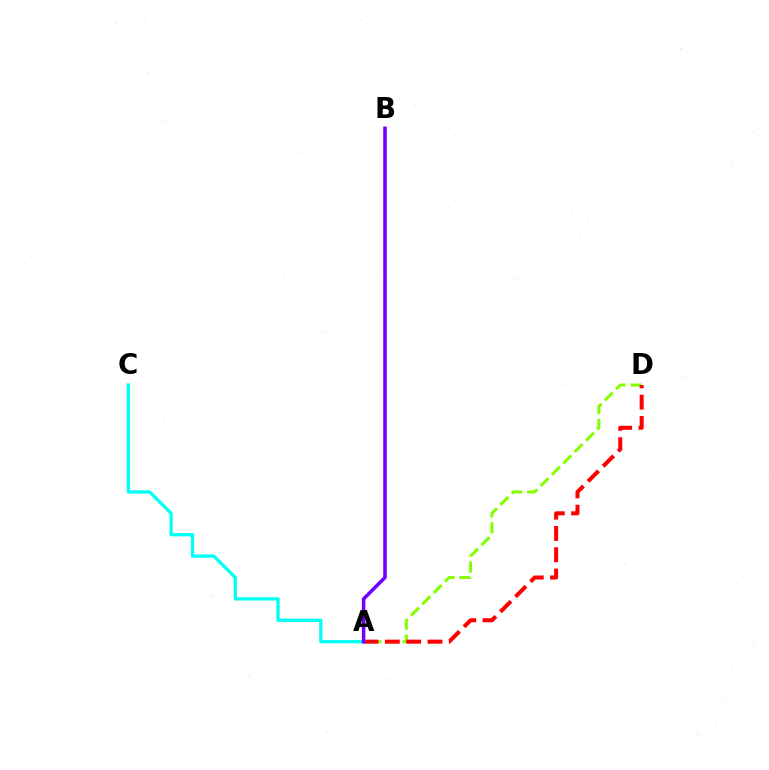{('A', 'D'): [{'color': '#84ff00', 'line_style': 'dashed', 'thickness': 2.18}, {'color': '#ff0000', 'line_style': 'dashed', 'thickness': 2.89}], ('A', 'C'): [{'color': '#00fff6', 'line_style': 'solid', 'thickness': 2.34}], ('A', 'B'): [{'color': '#7200ff', 'line_style': 'solid', 'thickness': 2.54}]}